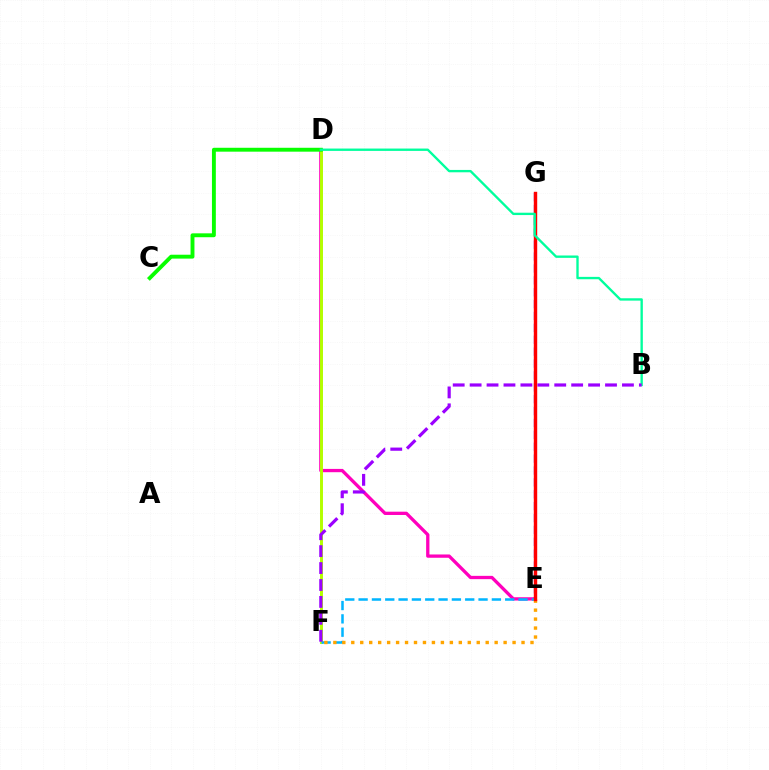{('D', 'E'): [{'color': '#ff00bd', 'line_style': 'solid', 'thickness': 2.37}], ('E', 'G'): [{'color': '#0010ff', 'line_style': 'dashed', 'thickness': 1.61}, {'color': '#ff0000', 'line_style': 'solid', 'thickness': 2.46}], ('D', 'F'): [{'color': '#b3ff00', 'line_style': 'solid', 'thickness': 2.13}], ('E', 'F'): [{'color': '#00b5ff', 'line_style': 'dashed', 'thickness': 1.81}, {'color': '#ffa500', 'line_style': 'dotted', 'thickness': 2.43}], ('C', 'D'): [{'color': '#08ff00', 'line_style': 'solid', 'thickness': 2.8}], ('B', 'D'): [{'color': '#00ff9d', 'line_style': 'solid', 'thickness': 1.7}], ('B', 'F'): [{'color': '#9b00ff', 'line_style': 'dashed', 'thickness': 2.3}]}